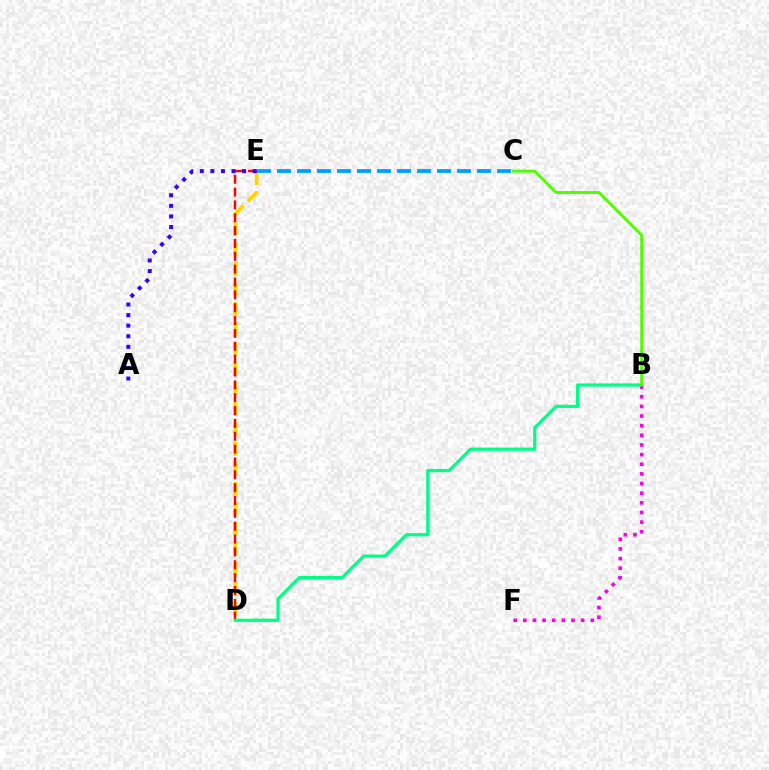{('D', 'E'): [{'color': '#ffd500', 'line_style': 'dashed', 'thickness': 2.71}, {'color': '#ff0000', 'line_style': 'dashed', 'thickness': 1.75}], ('B', 'D'): [{'color': '#00ff86', 'line_style': 'solid', 'thickness': 2.31}], ('A', 'E'): [{'color': '#3700ff', 'line_style': 'dotted', 'thickness': 2.87}], ('B', 'F'): [{'color': '#ff00ed', 'line_style': 'dotted', 'thickness': 2.62}], ('C', 'E'): [{'color': '#009eff', 'line_style': 'dashed', 'thickness': 2.72}], ('B', 'C'): [{'color': '#4fff00', 'line_style': 'solid', 'thickness': 2.09}]}